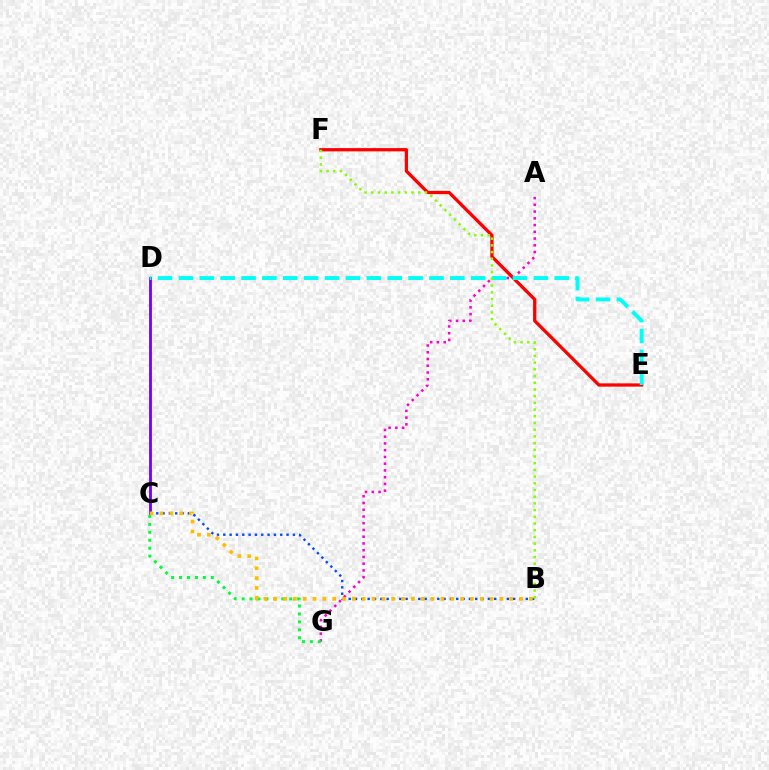{('C', 'D'): [{'color': '#7200ff', 'line_style': 'solid', 'thickness': 2.02}], ('A', 'G'): [{'color': '#ff00cf', 'line_style': 'dotted', 'thickness': 1.83}], ('E', 'F'): [{'color': '#ff0000', 'line_style': 'solid', 'thickness': 2.36}], ('B', 'C'): [{'color': '#004bff', 'line_style': 'dotted', 'thickness': 1.72}, {'color': '#ffbd00', 'line_style': 'dotted', 'thickness': 2.67}], ('D', 'E'): [{'color': '#00fff6', 'line_style': 'dashed', 'thickness': 2.84}], ('B', 'F'): [{'color': '#84ff00', 'line_style': 'dotted', 'thickness': 1.82}], ('C', 'G'): [{'color': '#00ff39', 'line_style': 'dotted', 'thickness': 2.16}]}